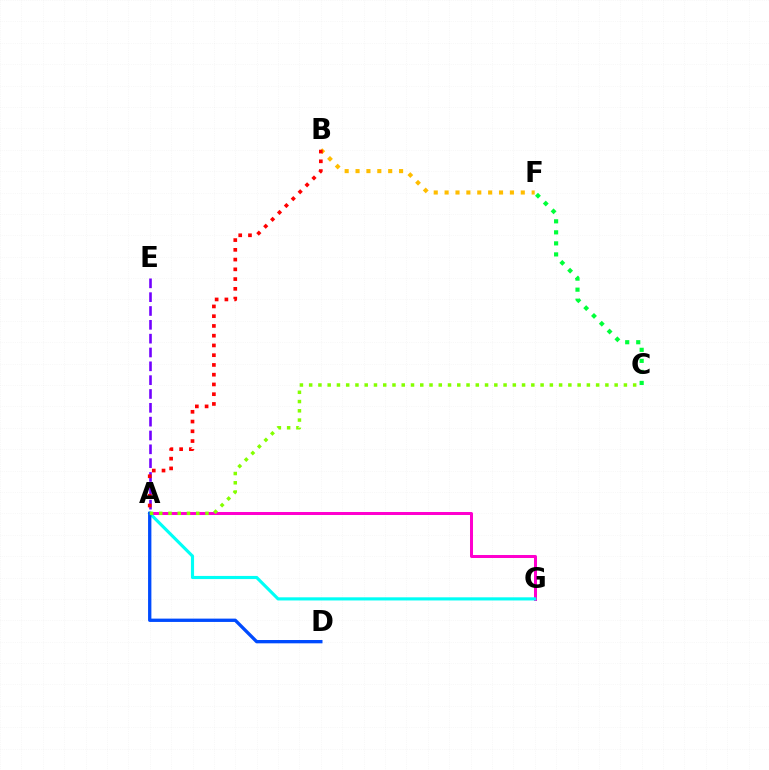{('A', 'E'): [{'color': '#7200ff', 'line_style': 'dashed', 'thickness': 1.88}], ('B', 'F'): [{'color': '#ffbd00', 'line_style': 'dotted', 'thickness': 2.96}], ('A', 'G'): [{'color': '#ff00cf', 'line_style': 'solid', 'thickness': 2.16}, {'color': '#00fff6', 'line_style': 'solid', 'thickness': 2.26}], ('C', 'F'): [{'color': '#00ff39', 'line_style': 'dotted', 'thickness': 3.0}], ('A', 'B'): [{'color': '#ff0000', 'line_style': 'dotted', 'thickness': 2.65}], ('A', 'D'): [{'color': '#004bff', 'line_style': 'solid', 'thickness': 2.39}], ('A', 'C'): [{'color': '#84ff00', 'line_style': 'dotted', 'thickness': 2.52}]}